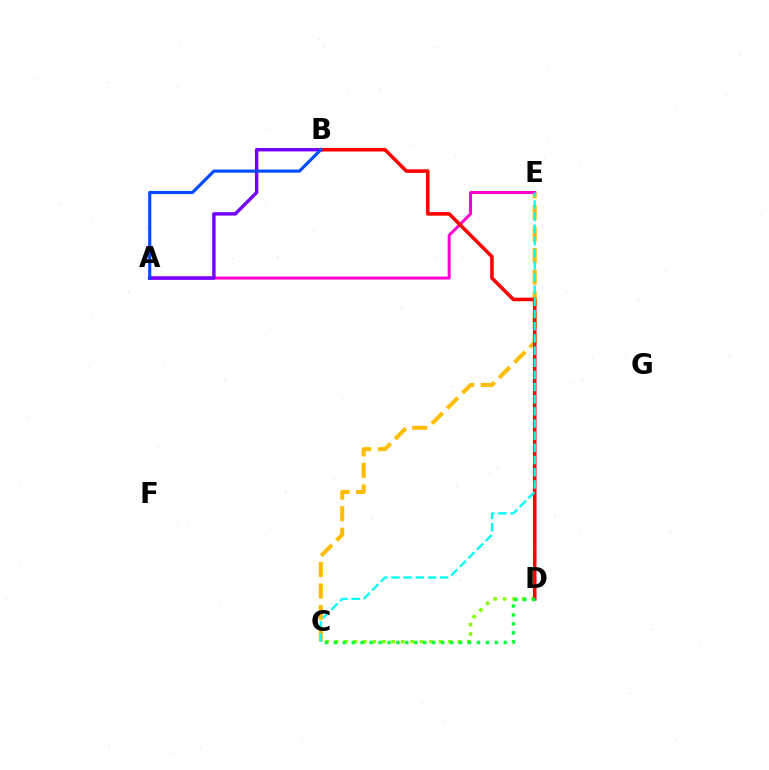{('C', 'D'): [{'color': '#84ff00', 'line_style': 'dotted', 'thickness': 2.57}, {'color': '#00ff39', 'line_style': 'dotted', 'thickness': 2.43}], ('C', 'E'): [{'color': '#ffbd00', 'line_style': 'dashed', 'thickness': 2.93}, {'color': '#00fff6', 'line_style': 'dashed', 'thickness': 1.65}], ('A', 'E'): [{'color': '#ff00cf', 'line_style': 'solid', 'thickness': 2.15}], ('A', 'B'): [{'color': '#7200ff', 'line_style': 'solid', 'thickness': 2.46}, {'color': '#004bff', 'line_style': 'solid', 'thickness': 2.25}], ('B', 'D'): [{'color': '#ff0000', 'line_style': 'solid', 'thickness': 2.58}]}